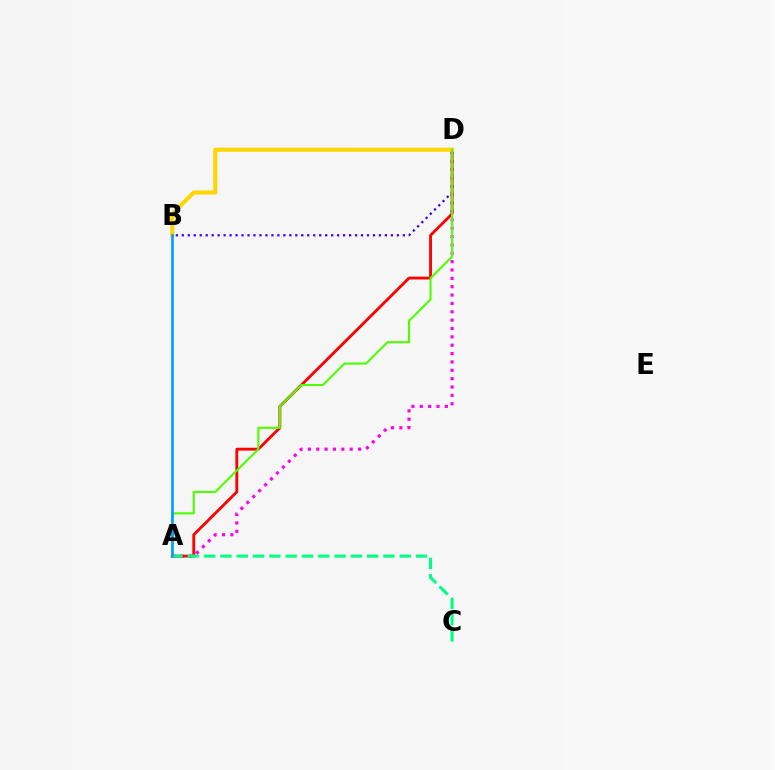{('A', 'D'): [{'color': '#ff00ed', 'line_style': 'dotted', 'thickness': 2.27}, {'color': '#ff0000', 'line_style': 'solid', 'thickness': 2.04}, {'color': '#4fff00', 'line_style': 'solid', 'thickness': 1.51}], ('B', 'D'): [{'color': '#3700ff', 'line_style': 'dotted', 'thickness': 1.62}, {'color': '#ffd500', 'line_style': 'solid', 'thickness': 2.91}], ('A', 'C'): [{'color': '#00ff86', 'line_style': 'dashed', 'thickness': 2.21}], ('A', 'B'): [{'color': '#009eff', 'line_style': 'solid', 'thickness': 1.9}]}